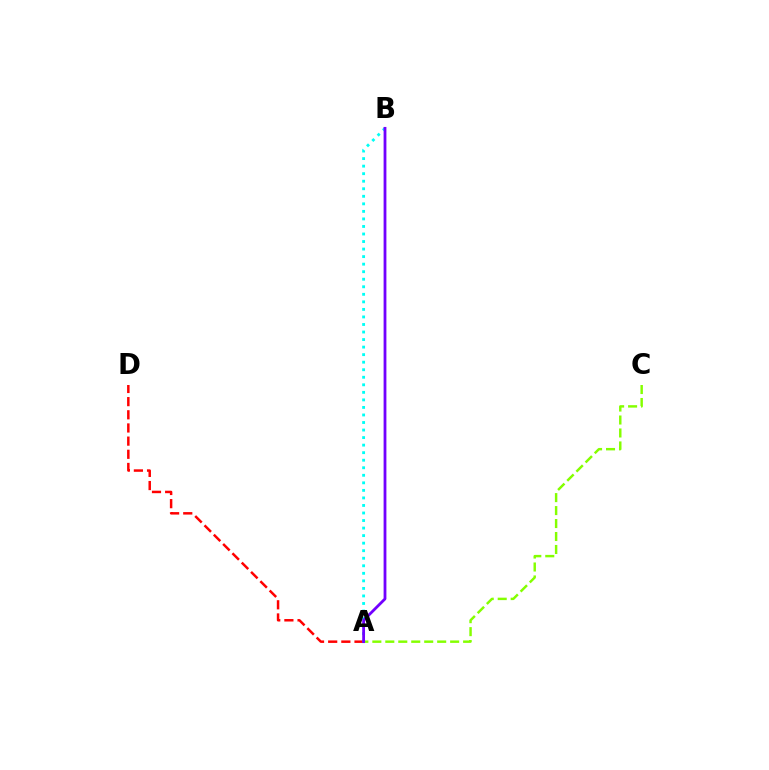{('A', 'D'): [{'color': '#ff0000', 'line_style': 'dashed', 'thickness': 1.79}], ('A', 'C'): [{'color': '#84ff00', 'line_style': 'dashed', 'thickness': 1.76}], ('A', 'B'): [{'color': '#00fff6', 'line_style': 'dotted', 'thickness': 2.05}, {'color': '#7200ff', 'line_style': 'solid', 'thickness': 2.01}]}